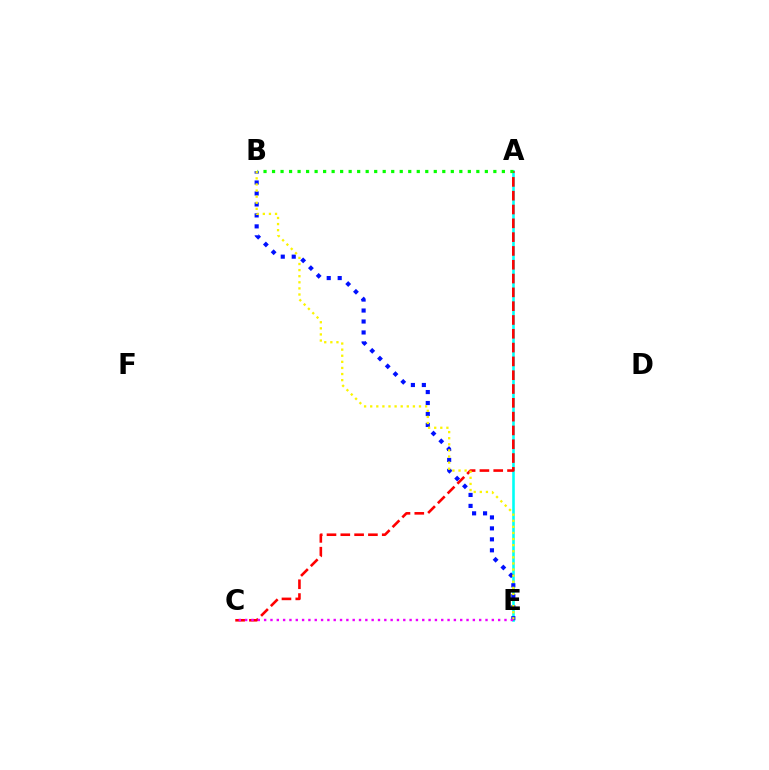{('A', 'E'): [{'color': '#00fff6', 'line_style': 'solid', 'thickness': 1.88}], ('A', 'C'): [{'color': '#ff0000', 'line_style': 'dashed', 'thickness': 1.88}], ('B', 'E'): [{'color': '#0010ff', 'line_style': 'dotted', 'thickness': 2.98}, {'color': '#fcf500', 'line_style': 'dotted', 'thickness': 1.66}], ('A', 'B'): [{'color': '#08ff00', 'line_style': 'dotted', 'thickness': 2.31}], ('C', 'E'): [{'color': '#ee00ff', 'line_style': 'dotted', 'thickness': 1.72}]}